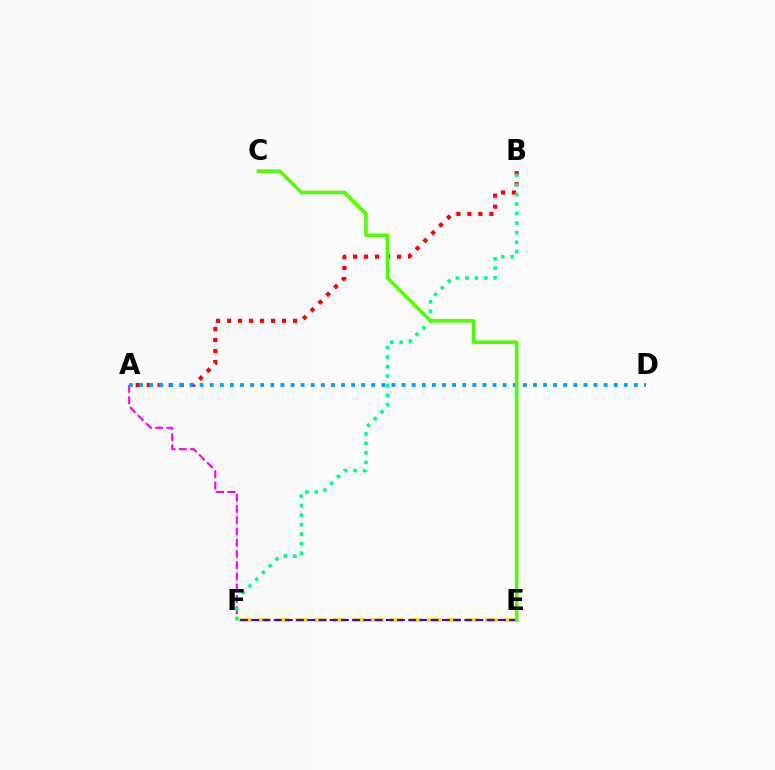{('A', 'F'): [{'color': '#ff00ed', 'line_style': 'dashed', 'thickness': 1.53}], ('A', 'B'): [{'color': '#ff0000', 'line_style': 'dotted', 'thickness': 2.99}], ('E', 'F'): [{'color': '#ffd500', 'line_style': 'dashed', 'thickness': 2.58}, {'color': '#3700ff', 'line_style': 'dashed', 'thickness': 1.52}], ('B', 'F'): [{'color': '#00ff86', 'line_style': 'dotted', 'thickness': 2.59}], ('A', 'D'): [{'color': '#009eff', 'line_style': 'dotted', 'thickness': 2.74}], ('C', 'E'): [{'color': '#4fff00', 'line_style': 'solid', 'thickness': 2.57}]}